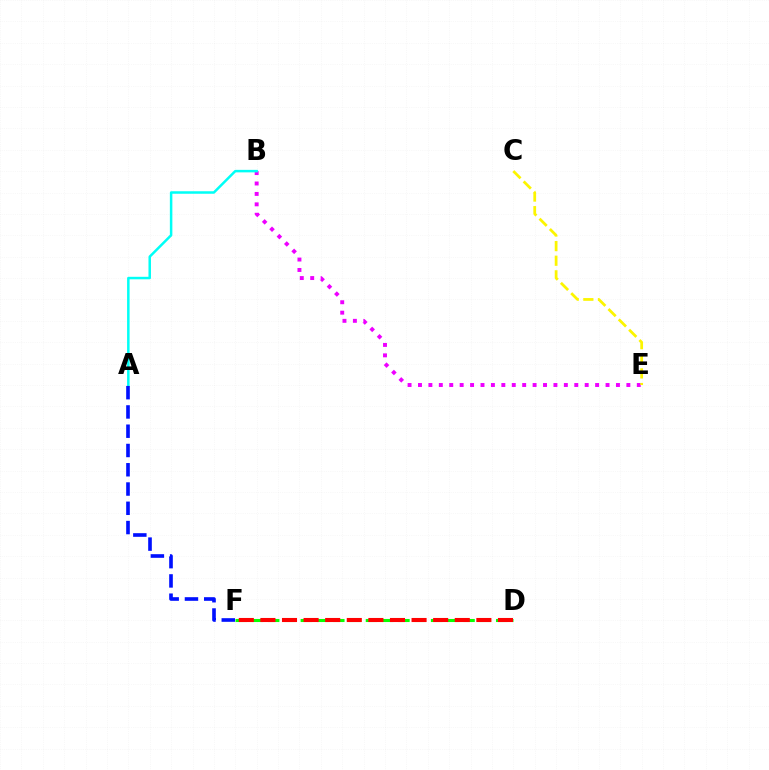{('D', 'F'): [{'color': '#08ff00', 'line_style': 'dashed', 'thickness': 2.21}, {'color': '#ff0000', 'line_style': 'dashed', 'thickness': 2.93}], ('B', 'E'): [{'color': '#ee00ff', 'line_style': 'dotted', 'thickness': 2.83}], ('C', 'E'): [{'color': '#fcf500', 'line_style': 'dashed', 'thickness': 1.98}], ('A', 'B'): [{'color': '#00fff6', 'line_style': 'solid', 'thickness': 1.8}], ('A', 'F'): [{'color': '#0010ff', 'line_style': 'dashed', 'thickness': 2.62}]}